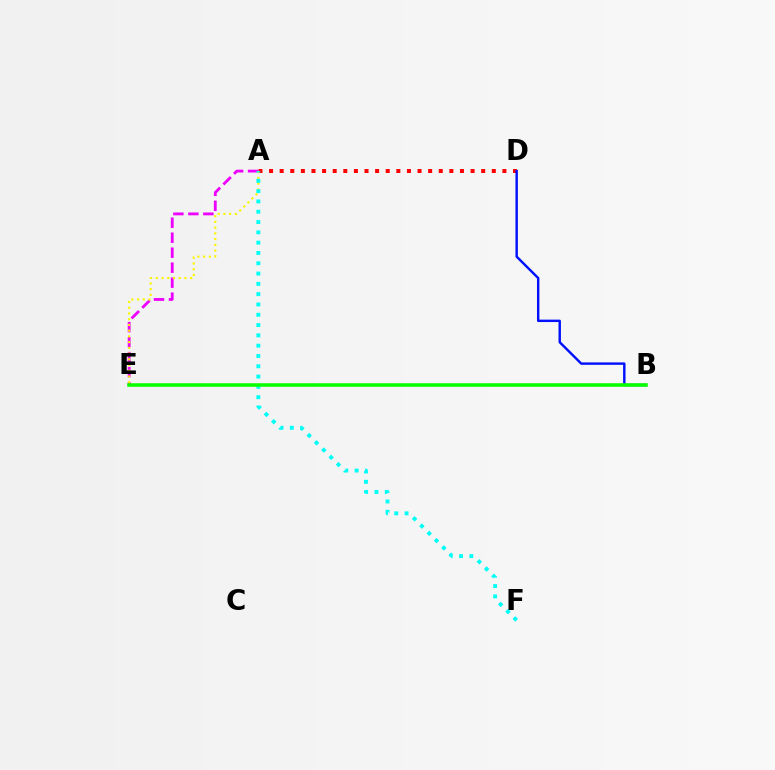{('A', 'D'): [{'color': '#ff0000', 'line_style': 'dotted', 'thickness': 2.88}], ('B', 'D'): [{'color': '#0010ff', 'line_style': 'solid', 'thickness': 1.74}], ('A', 'E'): [{'color': '#ee00ff', 'line_style': 'dashed', 'thickness': 2.04}, {'color': '#fcf500', 'line_style': 'dotted', 'thickness': 1.56}], ('A', 'F'): [{'color': '#00fff6', 'line_style': 'dotted', 'thickness': 2.8}], ('B', 'E'): [{'color': '#08ff00', 'line_style': 'solid', 'thickness': 2.55}]}